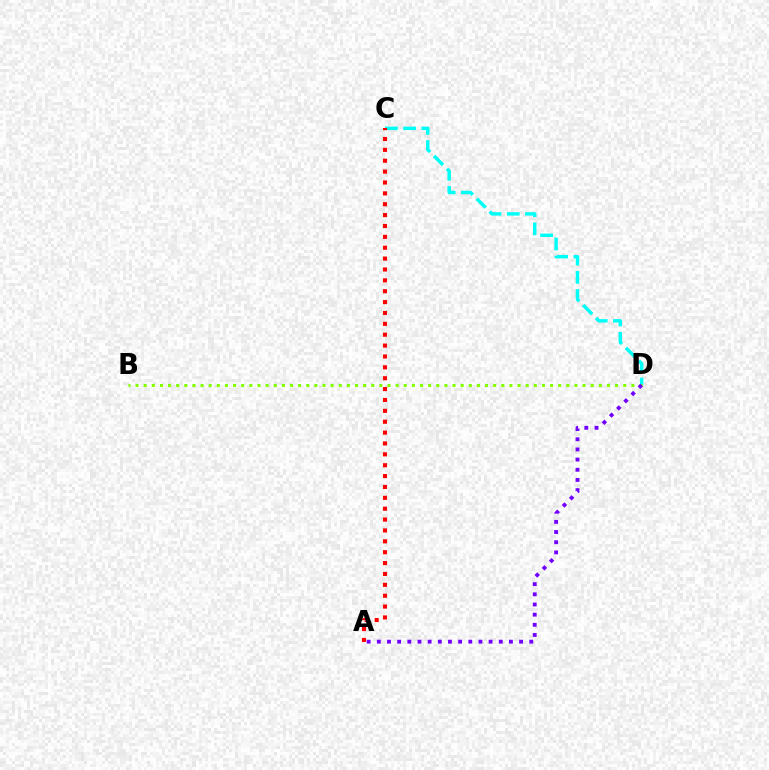{('C', 'D'): [{'color': '#00fff6', 'line_style': 'dashed', 'thickness': 2.48}], ('B', 'D'): [{'color': '#84ff00', 'line_style': 'dotted', 'thickness': 2.21}], ('A', 'D'): [{'color': '#7200ff', 'line_style': 'dotted', 'thickness': 2.76}], ('A', 'C'): [{'color': '#ff0000', 'line_style': 'dotted', 'thickness': 2.95}]}